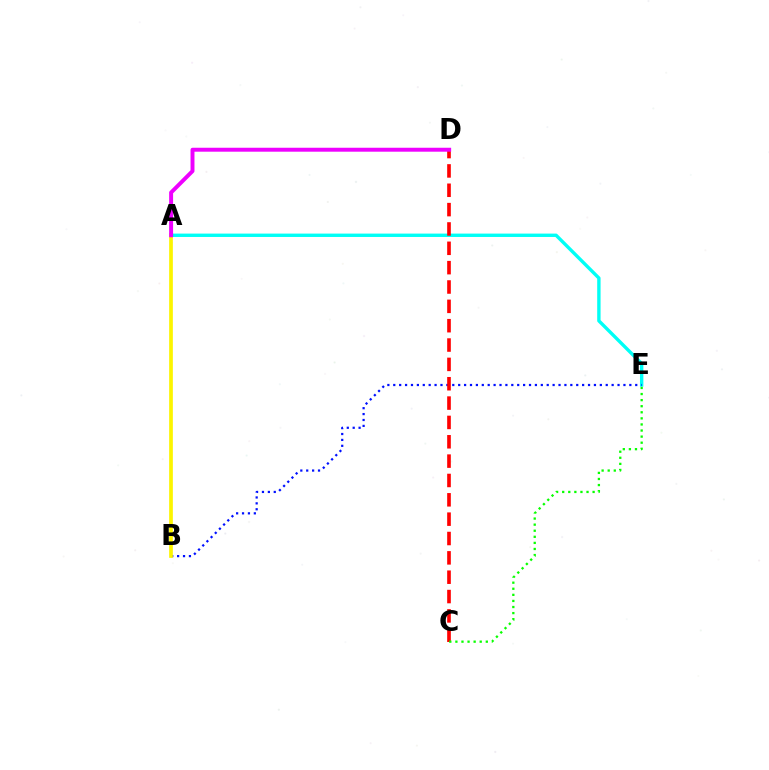{('A', 'E'): [{'color': '#00fff6', 'line_style': 'solid', 'thickness': 2.43}], ('B', 'E'): [{'color': '#0010ff', 'line_style': 'dotted', 'thickness': 1.6}], ('C', 'D'): [{'color': '#ff0000', 'line_style': 'dashed', 'thickness': 2.63}], ('C', 'E'): [{'color': '#08ff00', 'line_style': 'dotted', 'thickness': 1.65}], ('A', 'B'): [{'color': '#fcf500', 'line_style': 'solid', 'thickness': 2.67}], ('A', 'D'): [{'color': '#ee00ff', 'line_style': 'solid', 'thickness': 2.84}]}